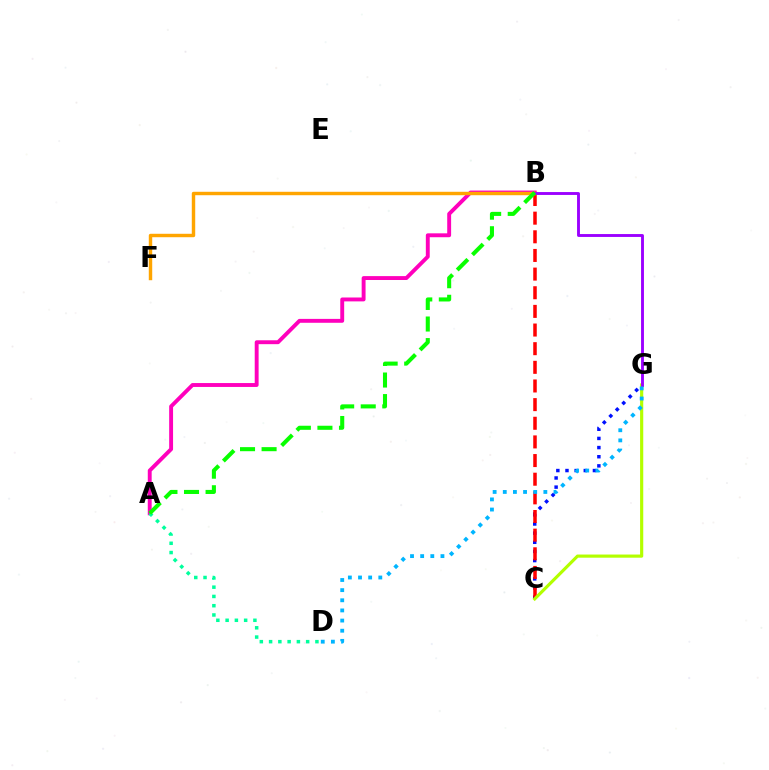{('A', 'B'): [{'color': '#ff00bd', 'line_style': 'solid', 'thickness': 2.8}, {'color': '#08ff00', 'line_style': 'dashed', 'thickness': 2.93}], ('C', 'G'): [{'color': '#0010ff', 'line_style': 'dotted', 'thickness': 2.49}, {'color': '#b3ff00', 'line_style': 'solid', 'thickness': 2.28}], ('A', 'D'): [{'color': '#00ff9d', 'line_style': 'dotted', 'thickness': 2.52}], ('B', 'C'): [{'color': '#ff0000', 'line_style': 'dashed', 'thickness': 2.53}], ('B', 'F'): [{'color': '#ffa500', 'line_style': 'solid', 'thickness': 2.47}], ('B', 'G'): [{'color': '#9b00ff', 'line_style': 'solid', 'thickness': 2.08}], ('D', 'G'): [{'color': '#00b5ff', 'line_style': 'dotted', 'thickness': 2.76}]}